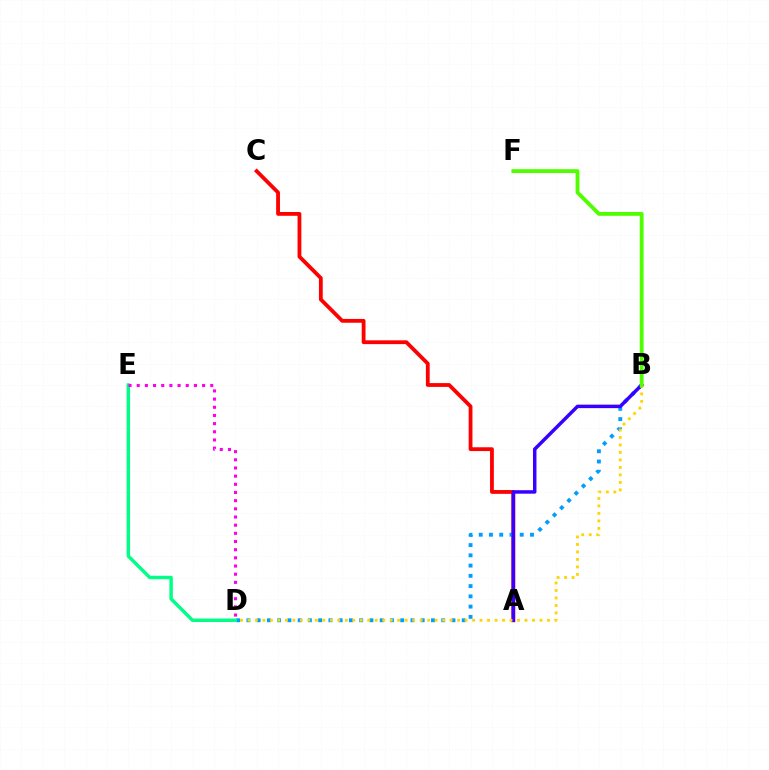{('A', 'C'): [{'color': '#ff0000', 'line_style': 'solid', 'thickness': 2.74}], ('B', 'D'): [{'color': '#009eff', 'line_style': 'dotted', 'thickness': 2.79}, {'color': '#ffd500', 'line_style': 'dotted', 'thickness': 2.03}], ('A', 'B'): [{'color': '#3700ff', 'line_style': 'solid', 'thickness': 2.51}], ('D', 'E'): [{'color': '#00ff86', 'line_style': 'solid', 'thickness': 2.47}, {'color': '#ff00ed', 'line_style': 'dotted', 'thickness': 2.22}], ('B', 'F'): [{'color': '#4fff00', 'line_style': 'solid', 'thickness': 2.77}]}